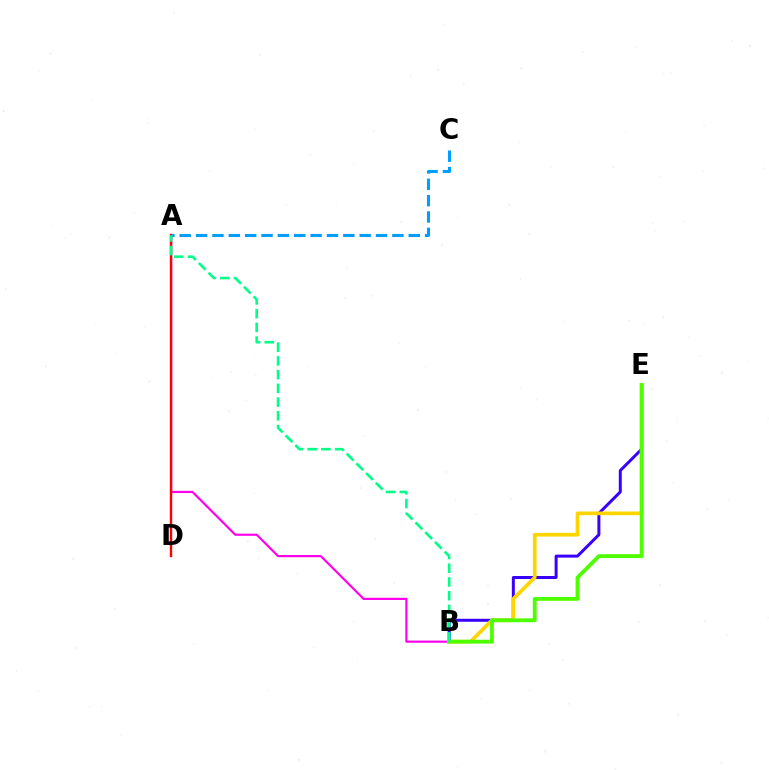{('B', 'E'): [{'color': '#3700ff', 'line_style': 'solid', 'thickness': 2.15}, {'color': '#ffd500', 'line_style': 'solid', 'thickness': 2.67}, {'color': '#4fff00', 'line_style': 'solid', 'thickness': 2.78}], ('A', 'B'): [{'color': '#ff00ed', 'line_style': 'solid', 'thickness': 1.57}, {'color': '#00ff86', 'line_style': 'dashed', 'thickness': 1.87}], ('A', 'D'): [{'color': '#ff0000', 'line_style': 'solid', 'thickness': 1.74}], ('A', 'C'): [{'color': '#009eff', 'line_style': 'dashed', 'thickness': 2.22}]}